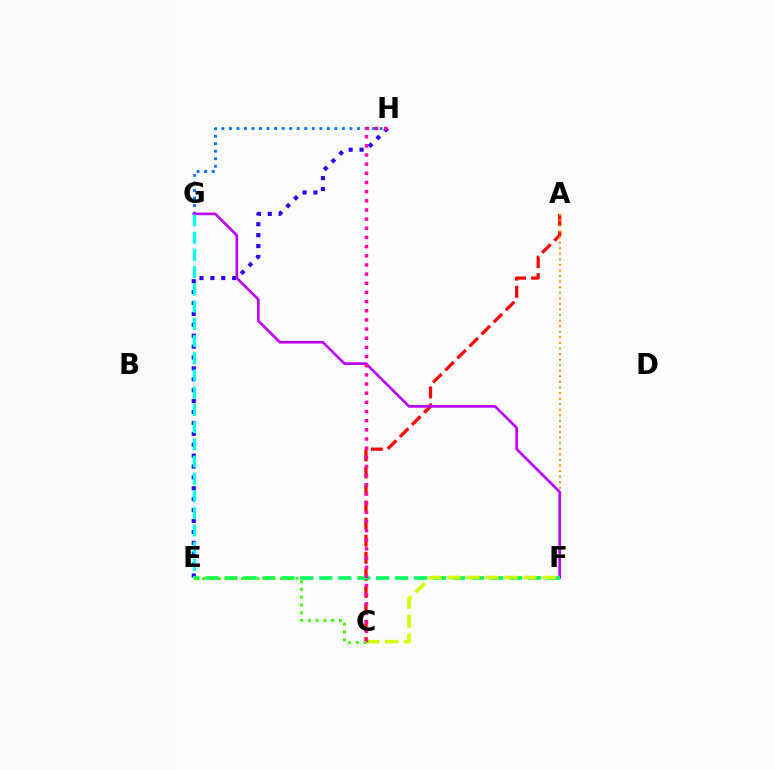{('G', 'H'): [{'color': '#0074ff', 'line_style': 'dotted', 'thickness': 2.05}], ('A', 'C'): [{'color': '#ff0000', 'line_style': 'dashed', 'thickness': 2.32}], ('A', 'F'): [{'color': '#ff9400', 'line_style': 'dotted', 'thickness': 1.51}], ('E', 'H'): [{'color': '#2500ff', 'line_style': 'dotted', 'thickness': 2.96}], ('F', 'G'): [{'color': '#b900ff', 'line_style': 'solid', 'thickness': 1.89}], ('E', 'G'): [{'color': '#00fff6', 'line_style': 'dashed', 'thickness': 2.34}], ('E', 'F'): [{'color': '#00ff5c', 'line_style': 'dashed', 'thickness': 2.58}], ('C', 'F'): [{'color': '#d1ff00', 'line_style': 'dashed', 'thickness': 2.58}], ('C', 'H'): [{'color': '#ff00ac', 'line_style': 'dotted', 'thickness': 2.49}], ('C', 'E'): [{'color': '#3dff00', 'line_style': 'dotted', 'thickness': 2.11}]}